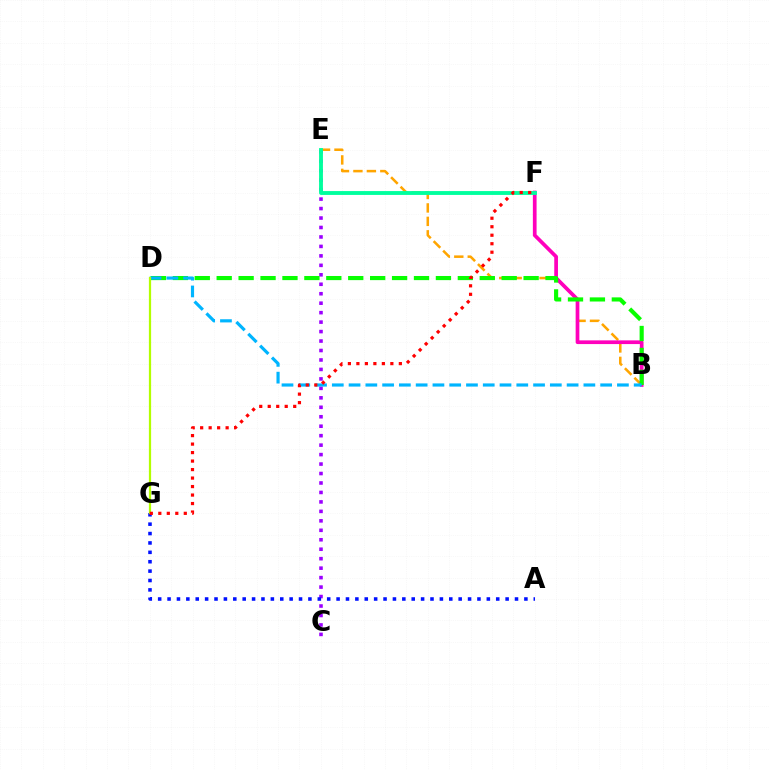{('B', 'E'): [{'color': '#ffa500', 'line_style': 'dashed', 'thickness': 1.83}], ('C', 'E'): [{'color': '#9b00ff', 'line_style': 'dotted', 'thickness': 2.57}], ('B', 'F'): [{'color': '#ff00bd', 'line_style': 'solid', 'thickness': 2.67}], ('B', 'D'): [{'color': '#08ff00', 'line_style': 'dashed', 'thickness': 2.98}, {'color': '#00b5ff', 'line_style': 'dashed', 'thickness': 2.28}], ('A', 'G'): [{'color': '#0010ff', 'line_style': 'dotted', 'thickness': 2.55}], ('E', 'F'): [{'color': '#00ff9d', 'line_style': 'solid', 'thickness': 2.77}], ('D', 'G'): [{'color': '#b3ff00', 'line_style': 'solid', 'thickness': 1.61}], ('F', 'G'): [{'color': '#ff0000', 'line_style': 'dotted', 'thickness': 2.31}]}